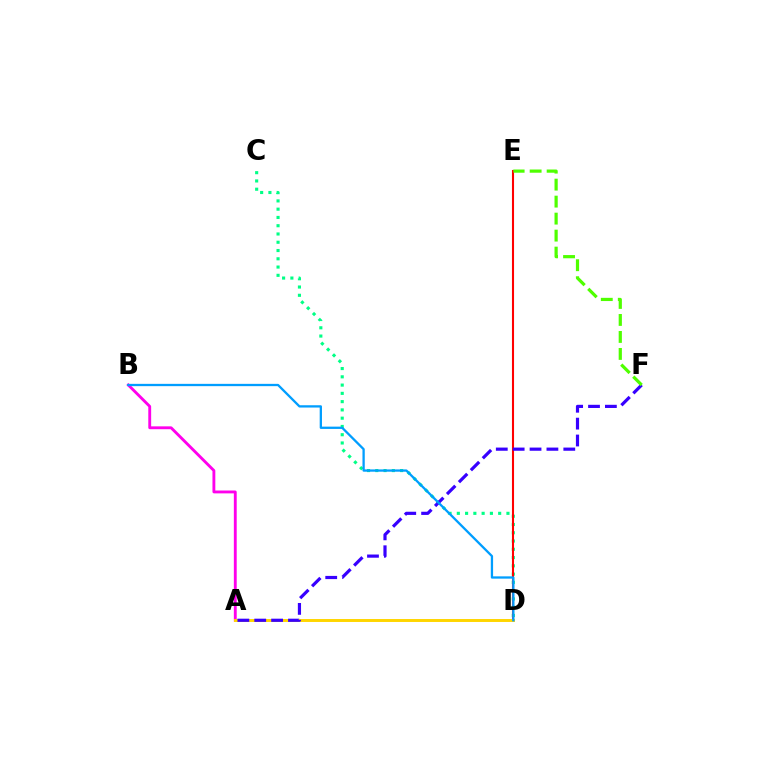{('C', 'D'): [{'color': '#00ff86', 'line_style': 'dotted', 'thickness': 2.25}], ('A', 'B'): [{'color': '#ff00ed', 'line_style': 'solid', 'thickness': 2.06}], ('D', 'E'): [{'color': '#ff0000', 'line_style': 'solid', 'thickness': 1.5}], ('A', 'D'): [{'color': '#ffd500', 'line_style': 'solid', 'thickness': 2.12}], ('A', 'F'): [{'color': '#3700ff', 'line_style': 'dashed', 'thickness': 2.29}], ('E', 'F'): [{'color': '#4fff00', 'line_style': 'dashed', 'thickness': 2.31}], ('B', 'D'): [{'color': '#009eff', 'line_style': 'solid', 'thickness': 1.65}]}